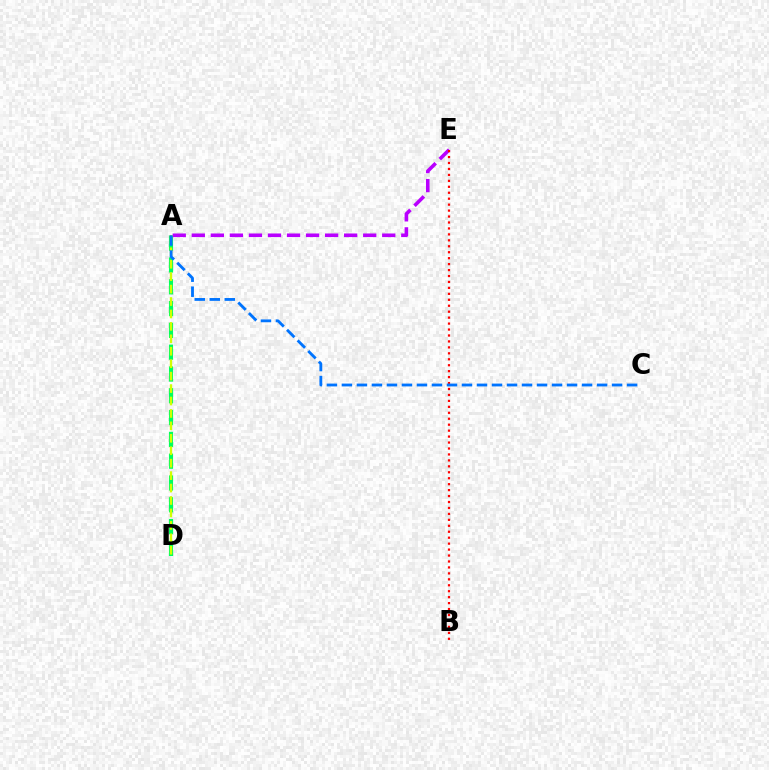{('A', 'D'): [{'color': '#00ff5c', 'line_style': 'dashed', 'thickness': 2.96}, {'color': '#d1ff00', 'line_style': 'dashed', 'thickness': 1.69}], ('A', 'E'): [{'color': '#b900ff', 'line_style': 'dashed', 'thickness': 2.59}], ('B', 'E'): [{'color': '#ff0000', 'line_style': 'dotted', 'thickness': 1.62}], ('A', 'C'): [{'color': '#0074ff', 'line_style': 'dashed', 'thickness': 2.04}]}